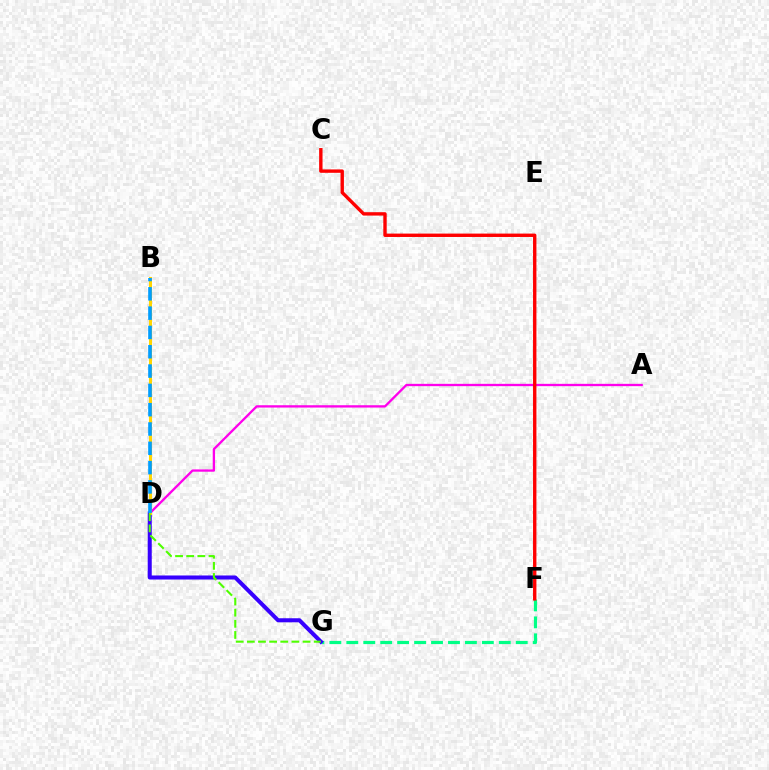{('F', 'G'): [{'color': '#00ff86', 'line_style': 'dashed', 'thickness': 2.3}], ('A', 'D'): [{'color': '#ff00ed', 'line_style': 'solid', 'thickness': 1.67}], ('D', 'G'): [{'color': '#3700ff', 'line_style': 'solid', 'thickness': 2.92}, {'color': '#4fff00', 'line_style': 'dashed', 'thickness': 1.51}], ('B', 'D'): [{'color': '#ffd500', 'line_style': 'solid', 'thickness': 2.19}, {'color': '#009eff', 'line_style': 'dashed', 'thickness': 2.62}], ('C', 'F'): [{'color': '#ff0000', 'line_style': 'solid', 'thickness': 2.44}]}